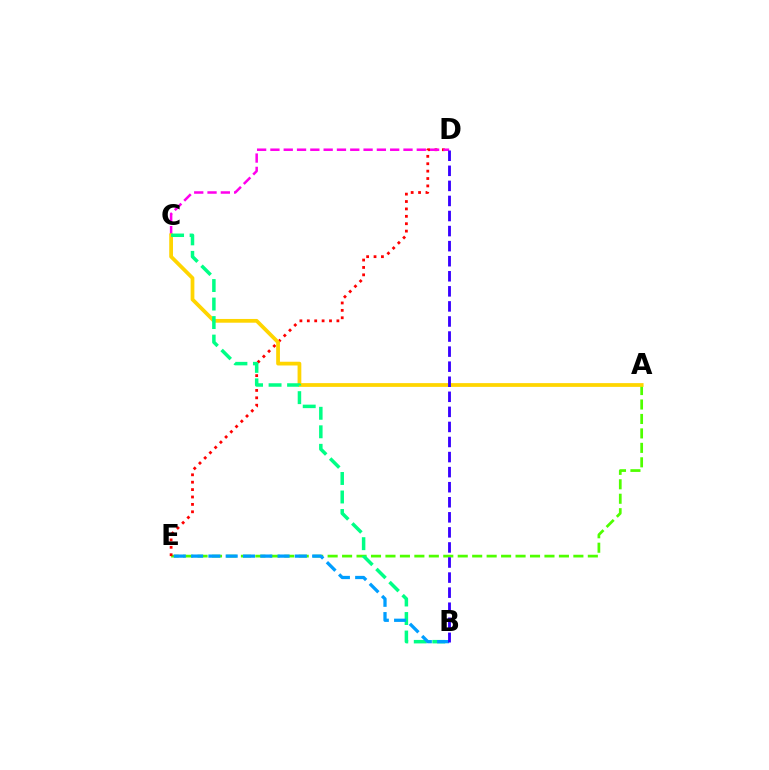{('A', 'E'): [{'color': '#4fff00', 'line_style': 'dashed', 'thickness': 1.96}], ('D', 'E'): [{'color': '#ff0000', 'line_style': 'dotted', 'thickness': 2.01}], ('C', 'D'): [{'color': '#ff00ed', 'line_style': 'dashed', 'thickness': 1.81}], ('A', 'C'): [{'color': '#ffd500', 'line_style': 'solid', 'thickness': 2.7}], ('B', 'C'): [{'color': '#00ff86', 'line_style': 'dashed', 'thickness': 2.51}], ('B', 'E'): [{'color': '#009eff', 'line_style': 'dashed', 'thickness': 2.35}], ('B', 'D'): [{'color': '#3700ff', 'line_style': 'dashed', 'thickness': 2.05}]}